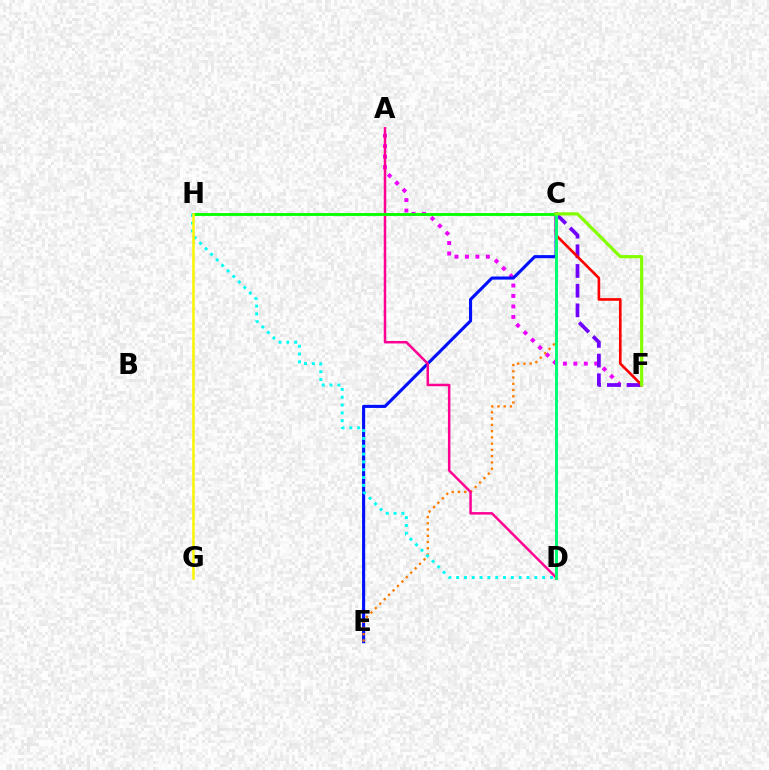{('A', 'F'): [{'color': '#ee00ff', 'line_style': 'dotted', 'thickness': 2.84}], ('C', 'E'): [{'color': '#0010ff', 'line_style': 'solid', 'thickness': 2.24}, {'color': '#ff7c00', 'line_style': 'dotted', 'thickness': 1.7}], ('C', 'D'): [{'color': '#008cff', 'line_style': 'dotted', 'thickness': 2.0}, {'color': '#00ff74', 'line_style': 'solid', 'thickness': 2.1}], ('C', 'F'): [{'color': '#7200ff', 'line_style': 'dashed', 'thickness': 2.68}, {'color': '#ff0000', 'line_style': 'solid', 'thickness': 1.9}, {'color': '#84ff00', 'line_style': 'solid', 'thickness': 2.29}], ('A', 'D'): [{'color': '#ff0094', 'line_style': 'solid', 'thickness': 1.79}], ('C', 'H'): [{'color': '#08ff00', 'line_style': 'solid', 'thickness': 2.06}], ('D', 'H'): [{'color': '#00fff6', 'line_style': 'dotted', 'thickness': 2.12}], ('G', 'H'): [{'color': '#fcf500', 'line_style': 'solid', 'thickness': 1.8}]}